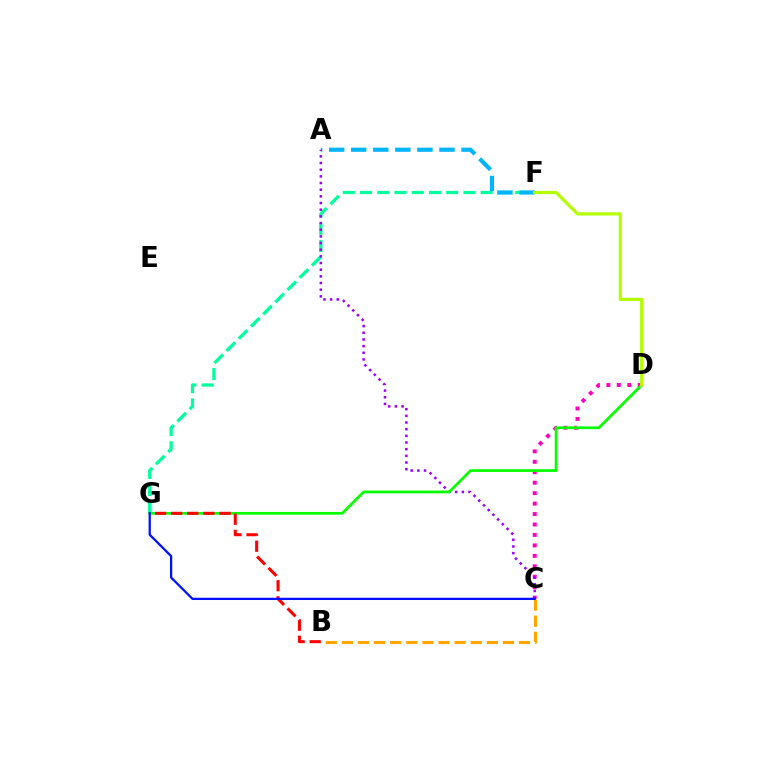{('F', 'G'): [{'color': '#00ff9d', 'line_style': 'dashed', 'thickness': 2.34}], ('A', 'F'): [{'color': '#00b5ff', 'line_style': 'dashed', 'thickness': 3.0}], ('C', 'D'): [{'color': '#ff00bd', 'line_style': 'dotted', 'thickness': 2.84}], ('A', 'C'): [{'color': '#9b00ff', 'line_style': 'dotted', 'thickness': 1.81}], ('D', 'G'): [{'color': '#08ff00', 'line_style': 'solid', 'thickness': 1.98}], ('B', 'C'): [{'color': '#ffa500', 'line_style': 'dashed', 'thickness': 2.19}], ('B', 'G'): [{'color': '#ff0000', 'line_style': 'dashed', 'thickness': 2.19}], ('C', 'G'): [{'color': '#0010ff', 'line_style': 'solid', 'thickness': 1.62}], ('D', 'F'): [{'color': '#b3ff00', 'line_style': 'solid', 'thickness': 2.29}]}